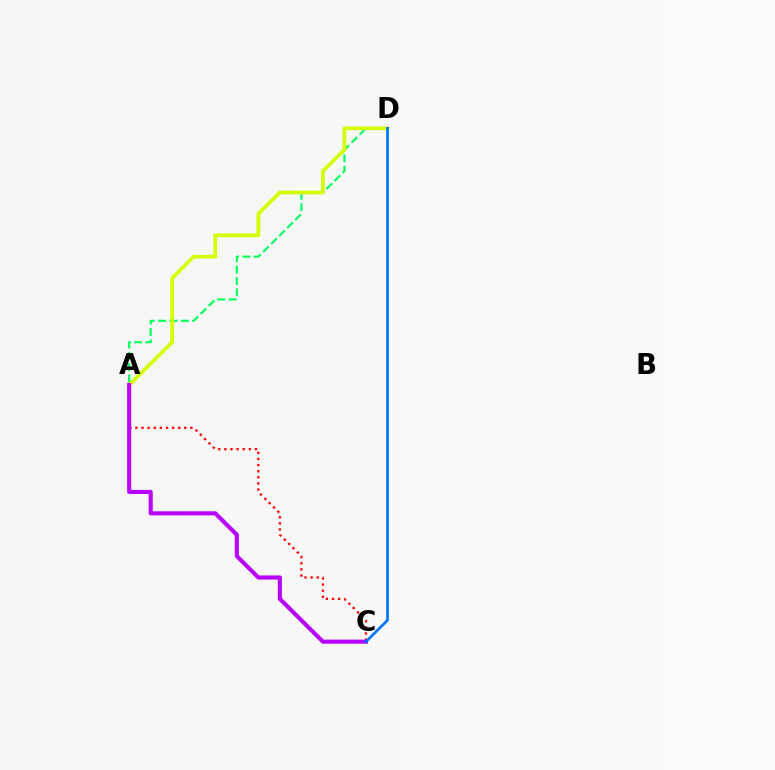{('A', 'D'): [{'color': '#00ff5c', 'line_style': 'dashed', 'thickness': 1.54}, {'color': '#d1ff00', 'line_style': 'solid', 'thickness': 2.66}], ('A', 'C'): [{'color': '#ff0000', 'line_style': 'dotted', 'thickness': 1.66}, {'color': '#b900ff', 'line_style': 'solid', 'thickness': 2.94}], ('C', 'D'): [{'color': '#0074ff', 'line_style': 'solid', 'thickness': 1.93}]}